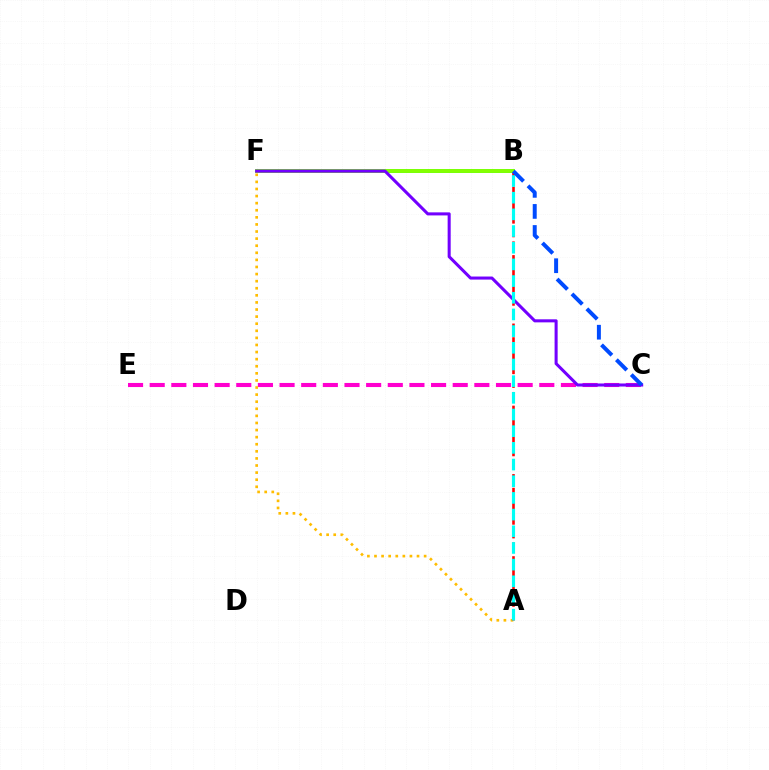{('C', 'E'): [{'color': '#ff00cf', 'line_style': 'dashed', 'thickness': 2.94}], ('B', 'F'): [{'color': '#00ff39', 'line_style': 'solid', 'thickness': 2.64}, {'color': '#84ff00', 'line_style': 'solid', 'thickness': 2.74}], ('A', 'F'): [{'color': '#ffbd00', 'line_style': 'dotted', 'thickness': 1.93}], ('C', 'F'): [{'color': '#7200ff', 'line_style': 'solid', 'thickness': 2.2}], ('A', 'B'): [{'color': '#ff0000', 'line_style': 'dashed', 'thickness': 1.86}, {'color': '#00fff6', 'line_style': 'dashed', 'thickness': 2.27}], ('B', 'C'): [{'color': '#004bff', 'line_style': 'dashed', 'thickness': 2.86}]}